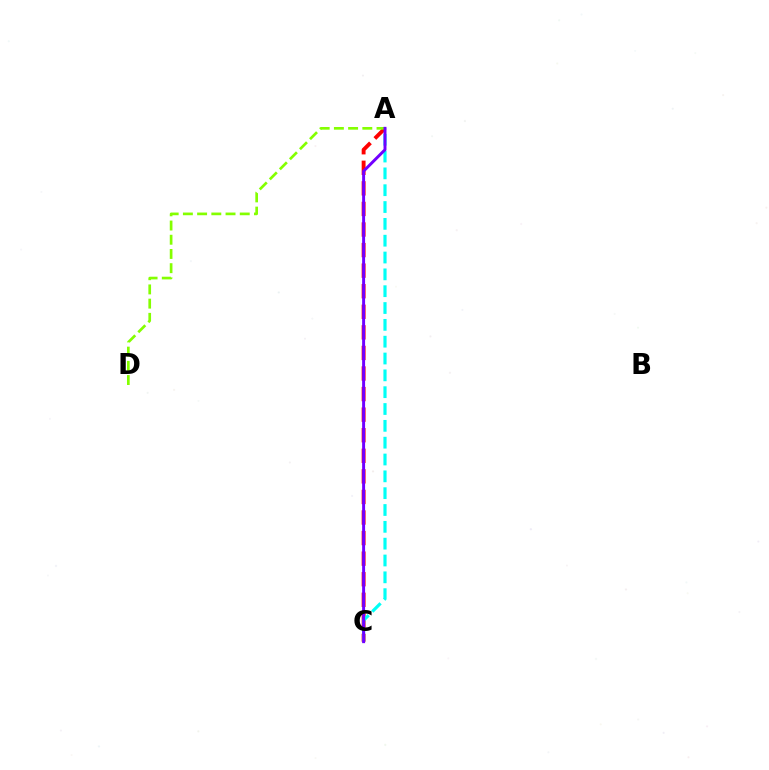{('A', 'C'): [{'color': '#ff0000', 'line_style': 'dashed', 'thickness': 2.79}, {'color': '#00fff6', 'line_style': 'dashed', 'thickness': 2.29}, {'color': '#7200ff', 'line_style': 'solid', 'thickness': 2.13}], ('A', 'D'): [{'color': '#84ff00', 'line_style': 'dashed', 'thickness': 1.93}]}